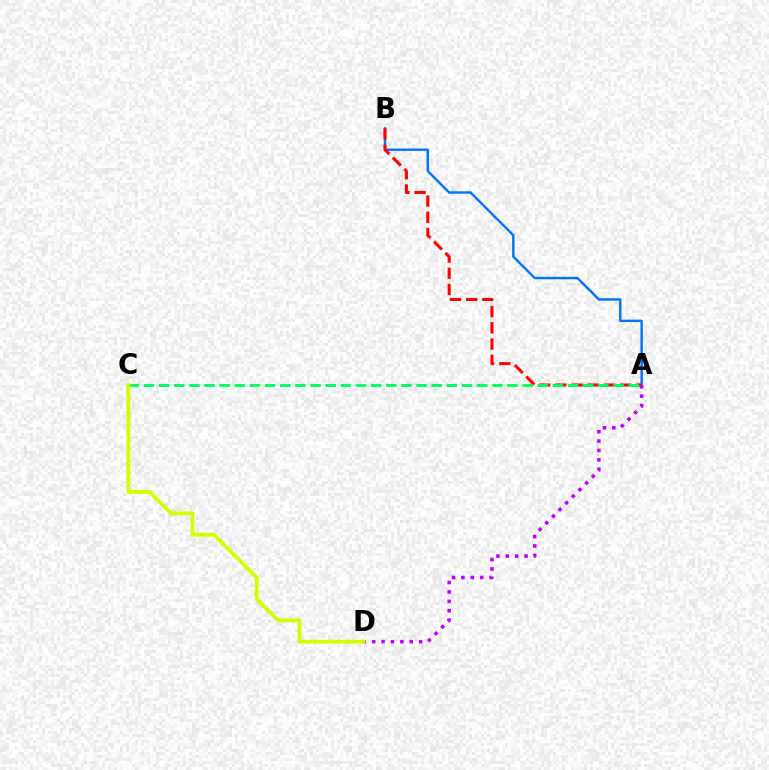{('A', 'B'): [{'color': '#0074ff', 'line_style': 'solid', 'thickness': 1.75}, {'color': '#ff0000', 'line_style': 'dashed', 'thickness': 2.2}], ('A', 'C'): [{'color': '#00ff5c', 'line_style': 'dashed', 'thickness': 2.06}], ('A', 'D'): [{'color': '#b900ff', 'line_style': 'dotted', 'thickness': 2.55}], ('C', 'D'): [{'color': '#d1ff00', 'line_style': 'solid', 'thickness': 2.76}]}